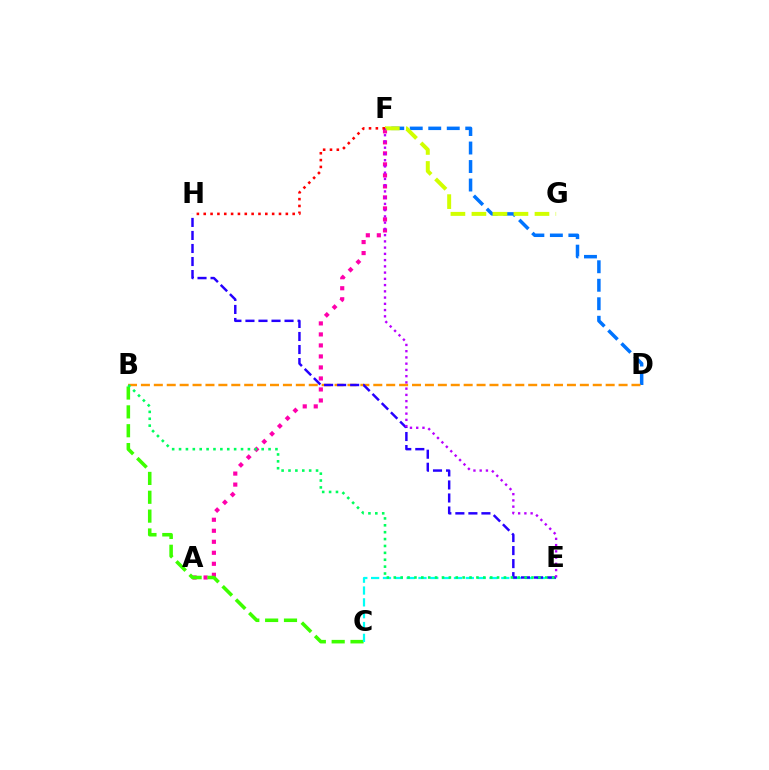{('A', 'F'): [{'color': '#ff00ac', 'line_style': 'dotted', 'thickness': 2.99}], ('D', 'F'): [{'color': '#0074ff', 'line_style': 'dashed', 'thickness': 2.51}], ('B', 'C'): [{'color': '#3dff00', 'line_style': 'dashed', 'thickness': 2.56}], ('C', 'E'): [{'color': '#00fff6', 'line_style': 'dashed', 'thickness': 1.61}], ('B', 'D'): [{'color': '#ff9400', 'line_style': 'dashed', 'thickness': 1.75}], ('E', 'H'): [{'color': '#2500ff', 'line_style': 'dashed', 'thickness': 1.77}], ('B', 'E'): [{'color': '#00ff5c', 'line_style': 'dotted', 'thickness': 1.87}], ('F', 'G'): [{'color': '#d1ff00', 'line_style': 'dashed', 'thickness': 2.85}], ('E', 'F'): [{'color': '#b900ff', 'line_style': 'dotted', 'thickness': 1.7}], ('F', 'H'): [{'color': '#ff0000', 'line_style': 'dotted', 'thickness': 1.86}]}